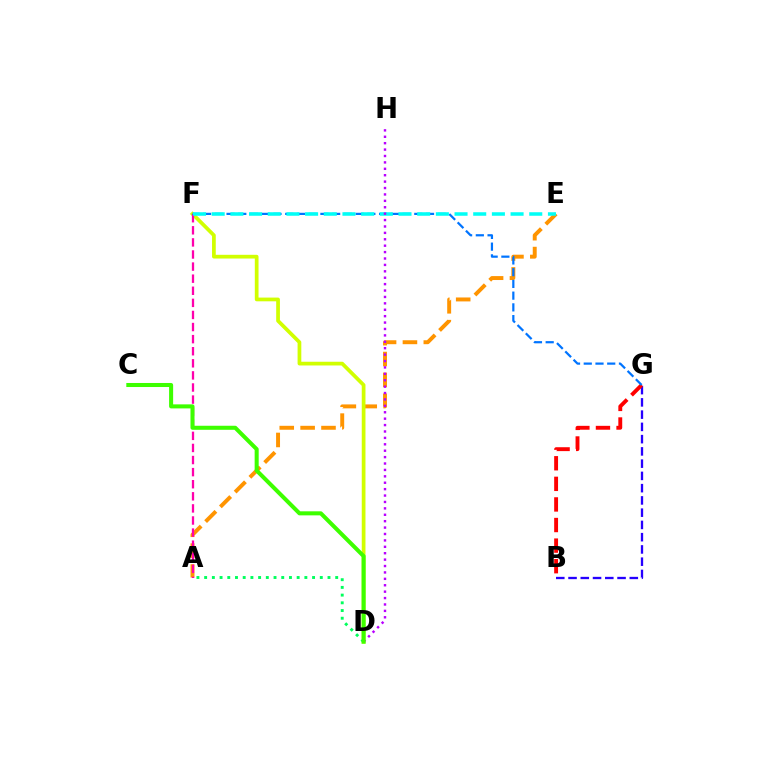{('A', 'E'): [{'color': '#ff9400', 'line_style': 'dashed', 'thickness': 2.84}], ('B', 'G'): [{'color': '#2500ff', 'line_style': 'dashed', 'thickness': 1.66}, {'color': '#ff0000', 'line_style': 'dashed', 'thickness': 2.8}], ('D', 'F'): [{'color': '#d1ff00', 'line_style': 'solid', 'thickness': 2.68}], ('A', 'F'): [{'color': '#ff00ac', 'line_style': 'dashed', 'thickness': 1.64}], ('F', 'G'): [{'color': '#0074ff', 'line_style': 'dashed', 'thickness': 1.59}], ('E', 'F'): [{'color': '#00fff6', 'line_style': 'dashed', 'thickness': 2.54}], ('A', 'D'): [{'color': '#00ff5c', 'line_style': 'dotted', 'thickness': 2.09}], ('D', 'H'): [{'color': '#b900ff', 'line_style': 'dotted', 'thickness': 1.74}], ('C', 'D'): [{'color': '#3dff00', 'line_style': 'solid', 'thickness': 2.91}]}